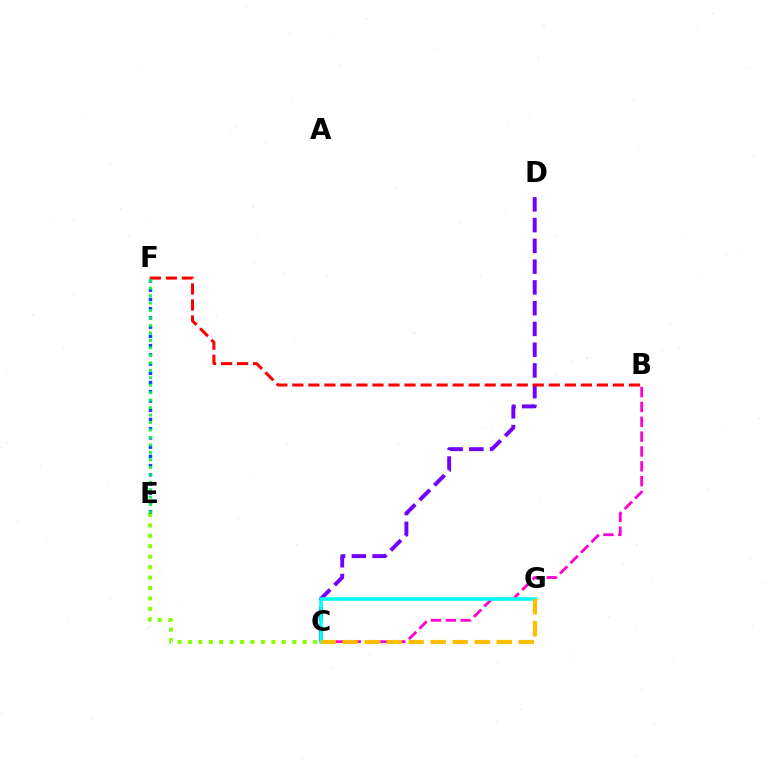{('C', 'E'): [{'color': '#84ff00', 'line_style': 'dotted', 'thickness': 2.83}], ('C', 'D'): [{'color': '#7200ff', 'line_style': 'dashed', 'thickness': 2.82}], ('E', 'F'): [{'color': '#004bff', 'line_style': 'dotted', 'thickness': 2.51}, {'color': '#00ff39', 'line_style': 'dotted', 'thickness': 2.03}], ('B', 'C'): [{'color': '#ff00cf', 'line_style': 'dashed', 'thickness': 2.02}], ('C', 'G'): [{'color': '#00fff6', 'line_style': 'solid', 'thickness': 2.58}, {'color': '#ffbd00', 'line_style': 'dashed', 'thickness': 2.99}], ('B', 'F'): [{'color': '#ff0000', 'line_style': 'dashed', 'thickness': 2.18}]}